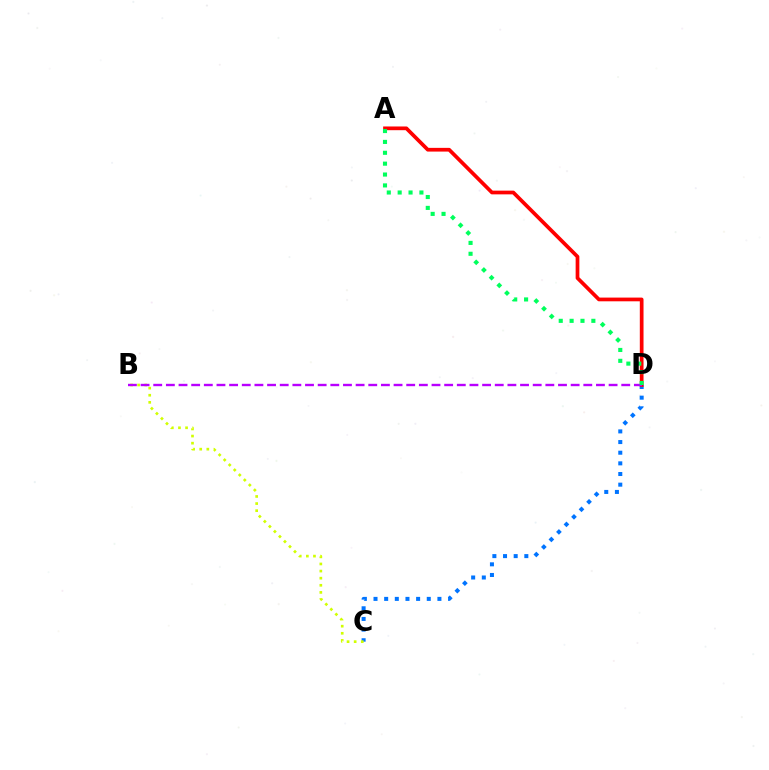{('C', 'D'): [{'color': '#0074ff', 'line_style': 'dotted', 'thickness': 2.89}], ('B', 'C'): [{'color': '#d1ff00', 'line_style': 'dotted', 'thickness': 1.93}], ('A', 'D'): [{'color': '#ff0000', 'line_style': 'solid', 'thickness': 2.68}, {'color': '#00ff5c', 'line_style': 'dotted', 'thickness': 2.96}], ('B', 'D'): [{'color': '#b900ff', 'line_style': 'dashed', 'thickness': 1.72}]}